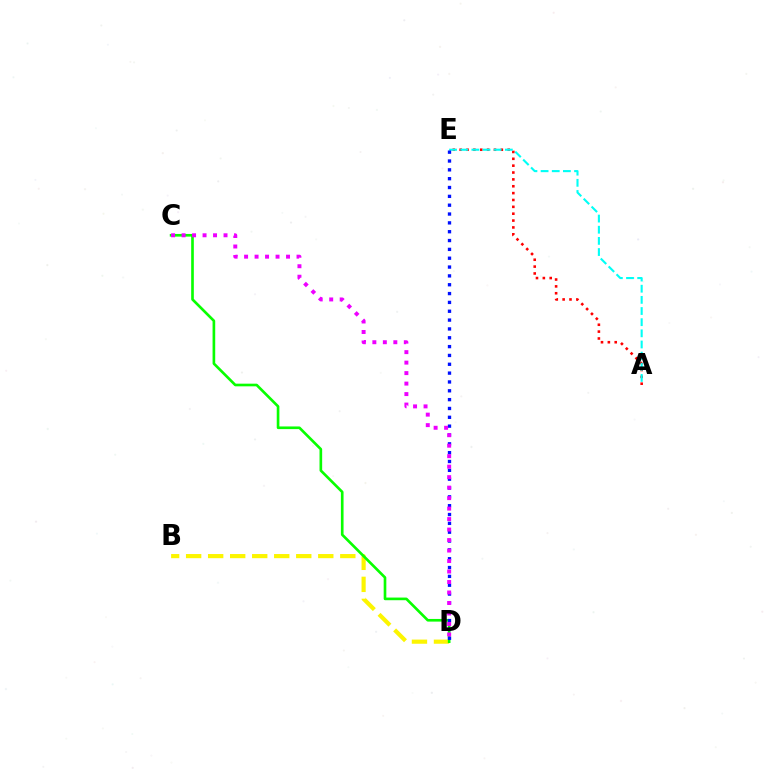{('A', 'E'): [{'color': '#ff0000', 'line_style': 'dotted', 'thickness': 1.86}, {'color': '#00fff6', 'line_style': 'dashed', 'thickness': 1.52}], ('B', 'D'): [{'color': '#fcf500', 'line_style': 'dashed', 'thickness': 2.99}], ('C', 'D'): [{'color': '#08ff00', 'line_style': 'solid', 'thickness': 1.91}, {'color': '#ee00ff', 'line_style': 'dotted', 'thickness': 2.85}], ('D', 'E'): [{'color': '#0010ff', 'line_style': 'dotted', 'thickness': 2.4}]}